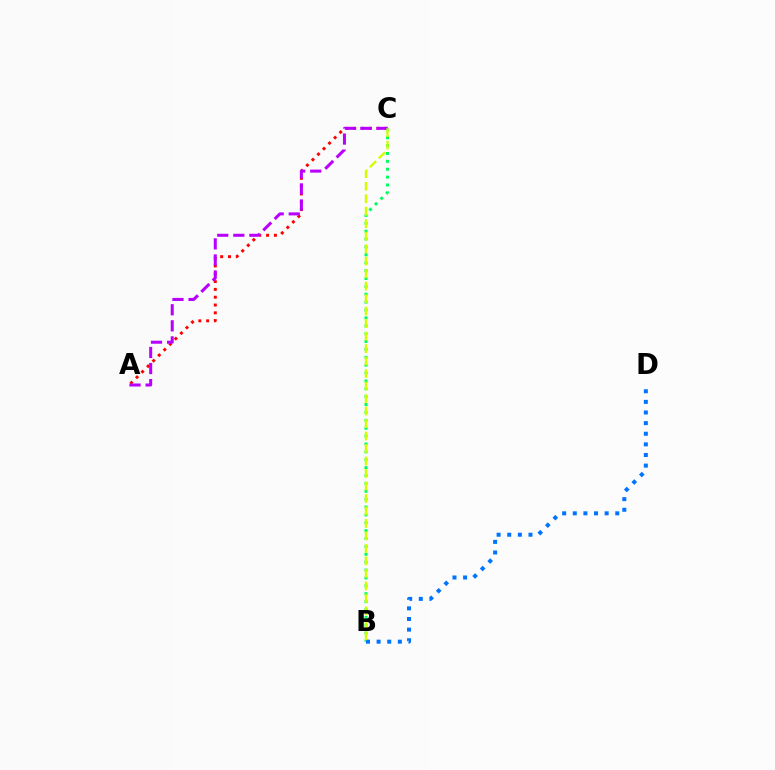{('B', 'C'): [{'color': '#00ff5c', 'line_style': 'dotted', 'thickness': 2.14}, {'color': '#d1ff00', 'line_style': 'dashed', 'thickness': 1.7}], ('A', 'C'): [{'color': '#ff0000', 'line_style': 'dotted', 'thickness': 2.12}, {'color': '#b900ff', 'line_style': 'dashed', 'thickness': 2.18}], ('B', 'D'): [{'color': '#0074ff', 'line_style': 'dotted', 'thickness': 2.89}]}